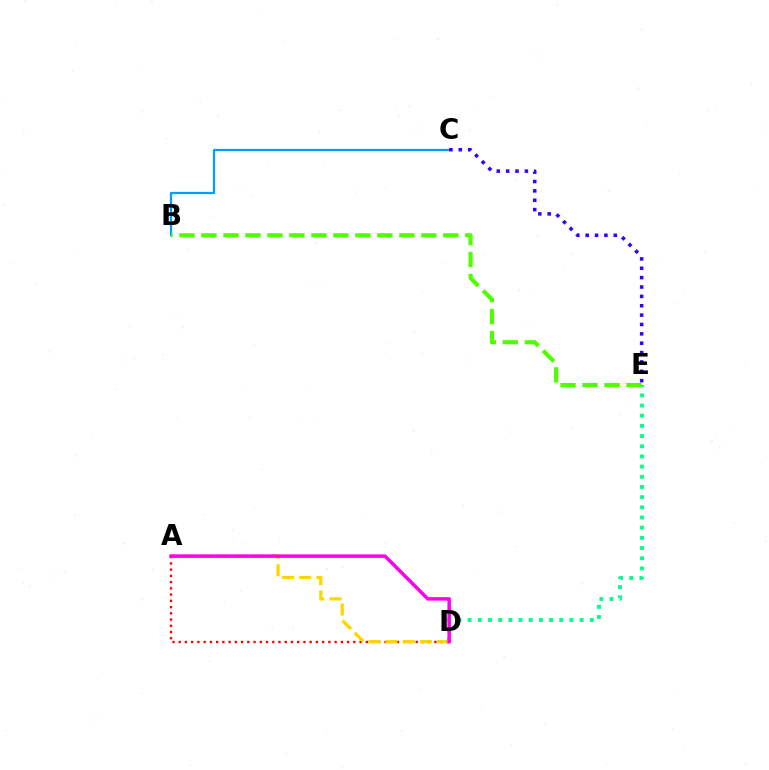{('B', 'C'): [{'color': '#009eff', 'line_style': 'solid', 'thickness': 1.61}], ('A', 'D'): [{'color': '#ff0000', 'line_style': 'dotted', 'thickness': 1.69}, {'color': '#ffd500', 'line_style': 'dashed', 'thickness': 2.34}, {'color': '#ff00ed', 'line_style': 'solid', 'thickness': 2.52}], ('D', 'E'): [{'color': '#00ff86', 'line_style': 'dotted', 'thickness': 2.77}], ('C', 'E'): [{'color': '#3700ff', 'line_style': 'dotted', 'thickness': 2.55}], ('B', 'E'): [{'color': '#4fff00', 'line_style': 'dashed', 'thickness': 2.99}]}